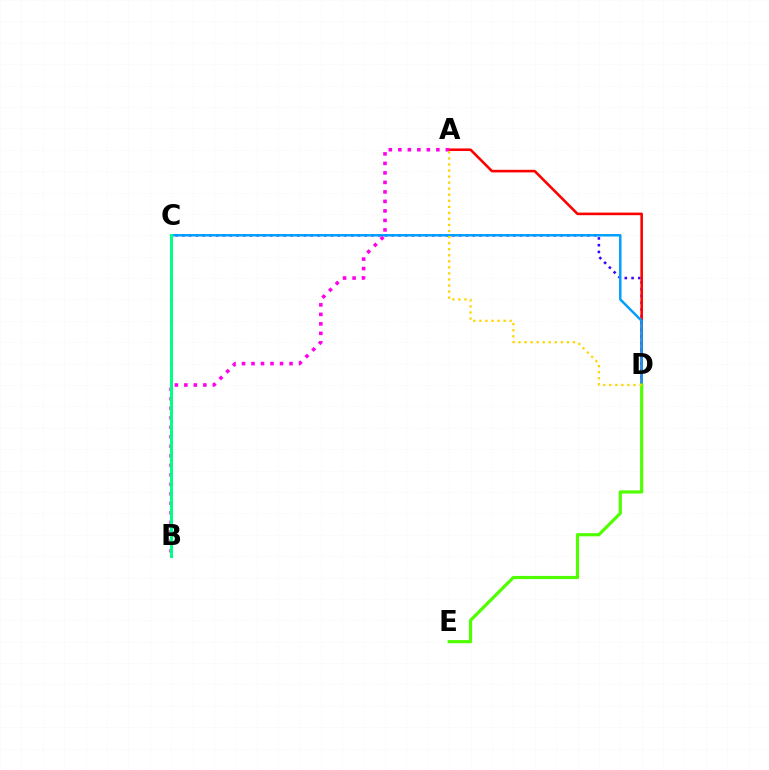{('C', 'D'): [{'color': '#3700ff', 'line_style': 'dotted', 'thickness': 1.83}, {'color': '#009eff', 'line_style': 'solid', 'thickness': 1.76}], ('A', 'D'): [{'color': '#ff0000', 'line_style': 'solid', 'thickness': 1.87}, {'color': '#ffd500', 'line_style': 'dotted', 'thickness': 1.64}], ('A', 'B'): [{'color': '#ff00ed', 'line_style': 'dotted', 'thickness': 2.58}], ('D', 'E'): [{'color': '#4fff00', 'line_style': 'solid', 'thickness': 2.28}], ('B', 'C'): [{'color': '#00ff86', 'line_style': 'solid', 'thickness': 2.14}]}